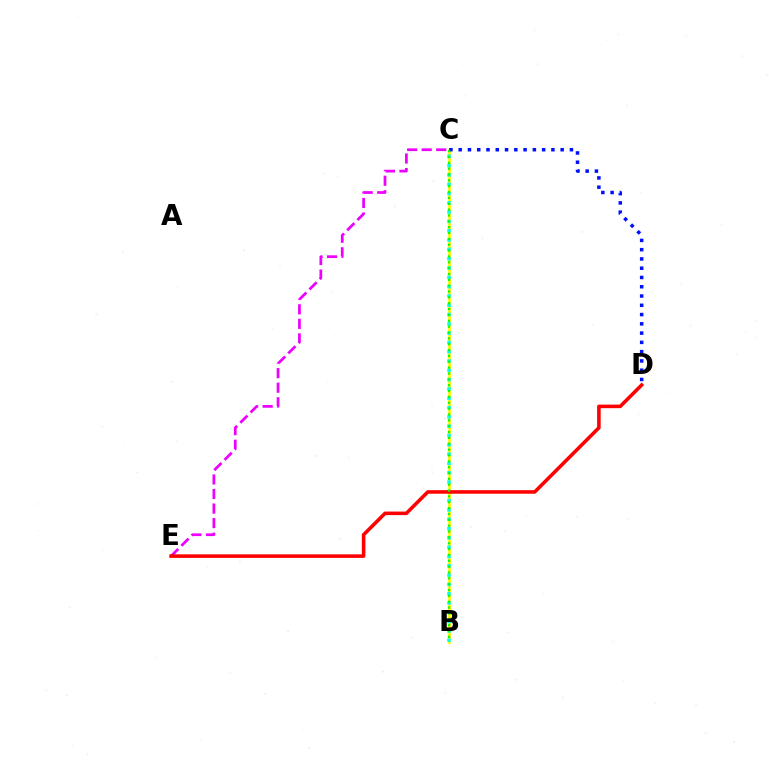{('B', 'C'): [{'color': '#fcf500', 'line_style': 'solid', 'thickness': 1.95}, {'color': '#00fff6', 'line_style': 'dotted', 'thickness': 2.53}, {'color': '#08ff00', 'line_style': 'dotted', 'thickness': 1.59}], ('C', 'E'): [{'color': '#ee00ff', 'line_style': 'dashed', 'thickness': 1.98}], ('D', 'E'): [{'color': '#ff0000', 'line_style': 'solid', 'thickness': 2.56}], ('C', 'D'): [{'color': '#0010ff', 'line_style': 'dotted', 'thickness': 2.52}]}